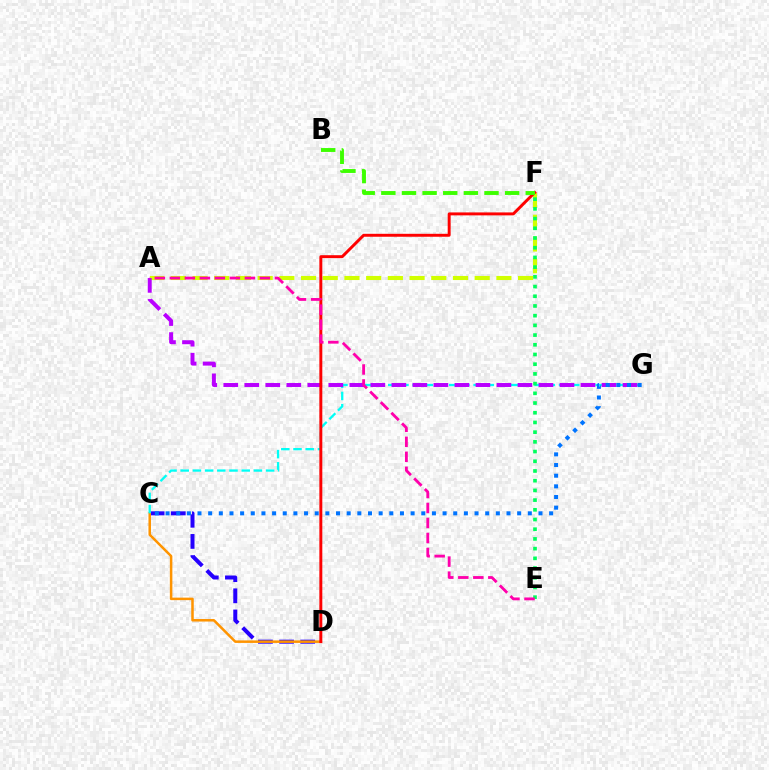{('A', 'F'): [{'color': '#d1ff00', 'line_style': 'dashed', 'thickness': 2.95}], ('C', 'D'): [{'color': '#2500ff', 'line_style': 'dashed', 'thickness': 2.87}, {'color': '#ff9400', 'line_style': 'solid', 'thickness': 1.81}], ('C', 'G'): [{'color': '#00fff6', 'line_style': 'dashed', 'thickness': 1.66}, {'color': '#0074ff', 'line_style': 'dotted', 'thickness': 2.9}], ('E', 'F'): [{'color': '#00ff5c', 'line_style': 'dotted', 'thickness': 2.64}], ('A', 'G'): [{'color': '#b900ff', 'line_style': 'dashed', 'thickness': 2.85}], ('D', 'F'): [{'color': '#ff0000', 'line_style': 'solid', 'thickness': 2.12}], ('A', 'E'): [{'color': '#ff00ac', 'line_style': 'dashed', 'thickness': 2.04}], ('B', 'F'): [{'color': '#3dff00', 'line_style': 'dashed', 'thickness': 2.8}]}